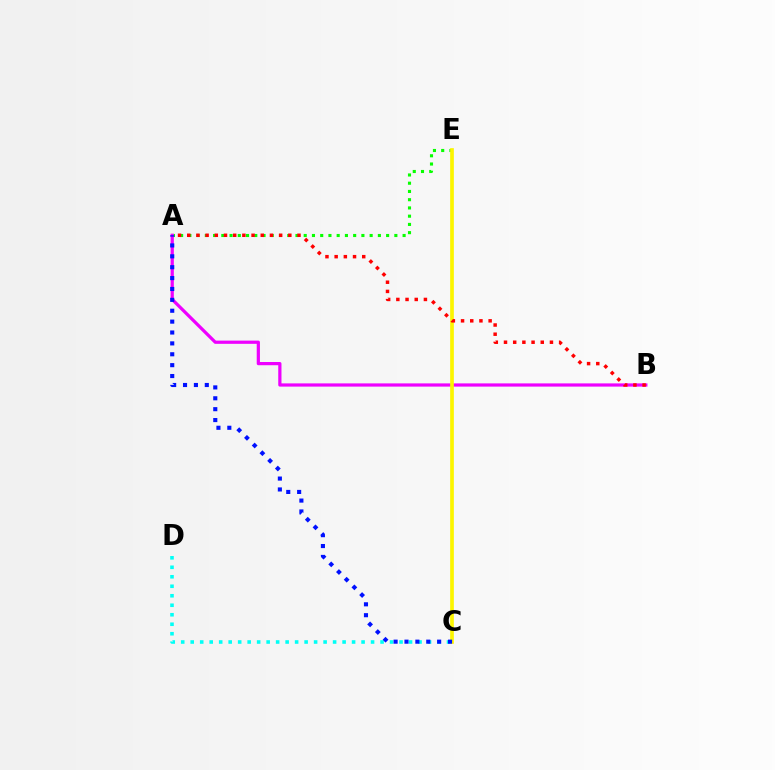{('A', 'E'): [{'color': '#08ff00', 'line_style': 'dotted', 'thickness': 2.24}], ('C', 'D'): [{'color': '#00fff6', 'line_style': 'dotted', 'thickness': 2.58}], ('A', 'B'): [{'color': '#ee00ff', 'line_style': 'solid', 'thickness': 2.32}, {'color': '#ff0000', 'line_style': 'dotted', 'thickness': 2.5}], ('C', 'E'): [{'color': '#fcf500', 'line_style': 'solid', 'thickness': 2.66}], ('A', 'C'): [{'color': '#0010ff', 'line_style': 'dotted', 'thickness': 2.96}]}